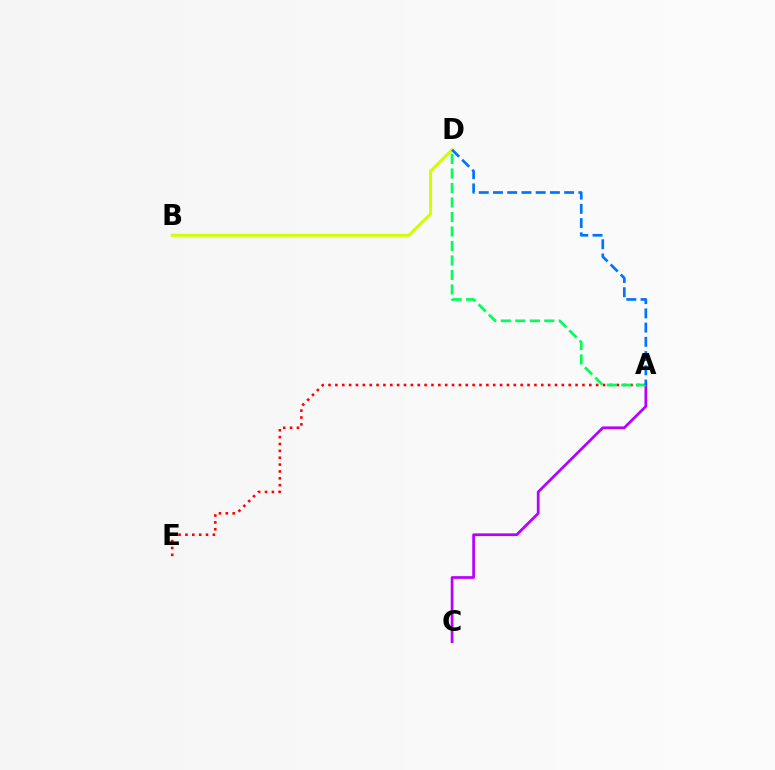{('A', 'E'): [{'color': '#ff0000', 'line_style': 'dotted', 'thickness': 1.86}], ('A', 'C'): [{'color': '#b900ff', 'line_style': 'solid', 'thickness': 1.96}], ('B', 'D'): [{'color': '#d1ff00', 'line_style': 'solid', 'thickness': 2.19}], ('A', 'D'): [{'color': '#00ff5c', 'line_style': 'dashed', 'thickness': 1.97}, {'color': '#0074ff', 'line_style': 'dashed', 'thickness': 1.93}]}